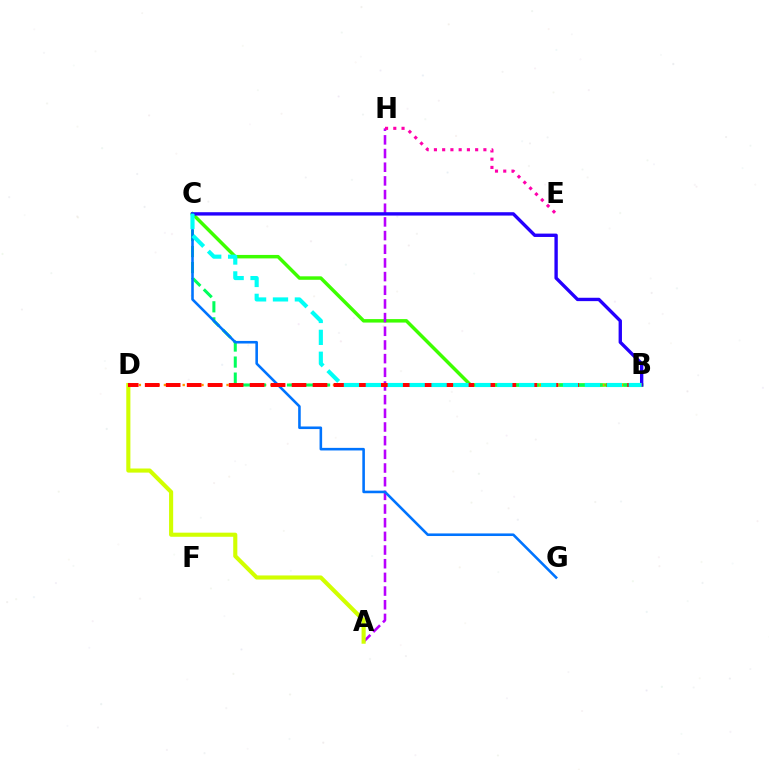{('B', 'C'): [{'color': '#3dff00', 'line_style': 'solid', 'thickness': 2.5}, {'color': '#00ff5c', 'line_style': 'dashed', 'thickness': 2.18}, {'color': '#2500ff', 'line_style': 'solid', 'thickness': 2.42}, {'color': '#00fff6', 'line_style': 'dashed', 'thickness': 2.98}], ('A', 'H'): [{'color': '#b900ff', 'line_style': 'dashed', 'thickness': 1.86}], ('B', 'D'): [{'color': '#ff9400', 'line_style': 'dotted', 'thickness': 1.7}, {'color': '#ff0000', 'line_style': 'dashed', 'thickness': 2.85}], ('E', 'H'): [{'color': '#ff00ac', 'line_style': 'dotted', 'thickness': 2.24}], ('C', 'G'): [{'color': '#0074ff', 'line_style': 'solid', 'thickness': 1.86}], ('A', 'D'): [{'color': '#d1ff00', 'line_style': 'solid', 'thickness': 2.96}]}